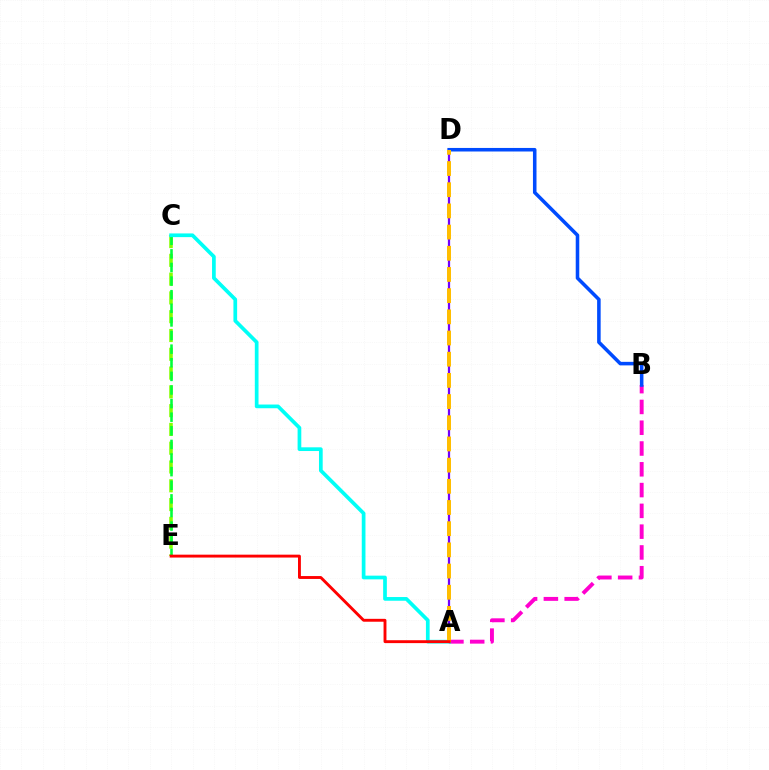{('A', 'B'): [{'color': '#ff00cf', 'line_style': 'dashed', 'thickness': 2.82}], ('A', 'D'): [{'color': '#7200ff', 'line_style': 'solid', 'thickness': 1.62}, {'color': '#ffbd00', 'line_style': 'dashed', 'thickness': 2.88}], ('C', 'E'): [{'color': '#84ff00', 'line_style': 'dashed', 'thickness': 2.55}, {'color': '#00ff39', 'line_style': 'dashed', 'thickness': 1.85}], ('A', 'C'): [{'color': '#00fff6', 'line_style': 'solid', 'thickness': 2.67}], ('B', 'D'): [{'color': '#004bff', 'line_style': 'solid', 'thickness': 2.55}], ('A', 'E'): [{'color': '#ff0000', 'line_style': 'solid', 'thickness': 2.08}]}